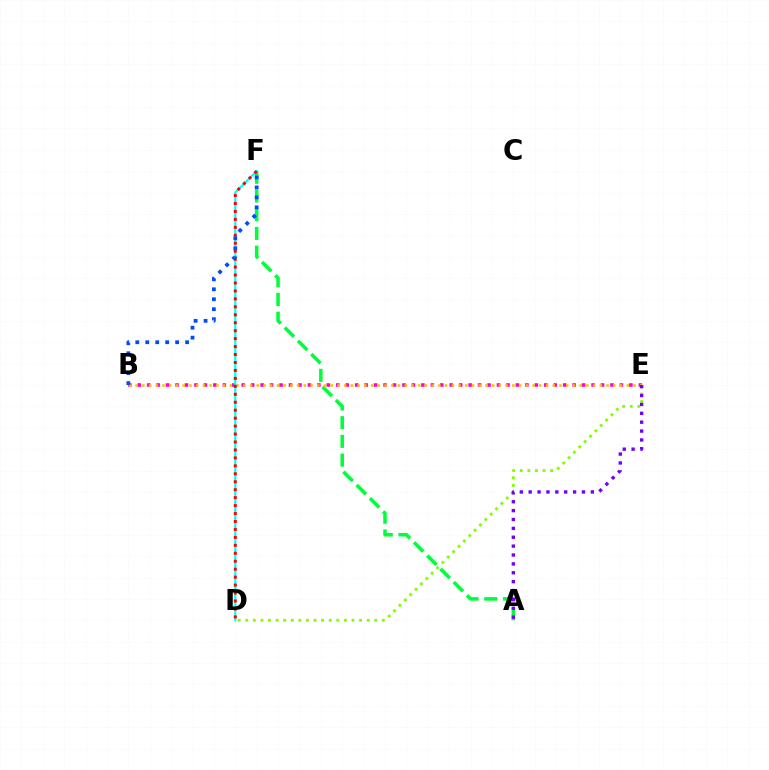{('A', 'F'): [{'color': '#00ff39', 'line_style': 'dashed', 'thickness': 2.54}], ('B', 'E'): [{'color': '#ff00cf', 'line_style': 'dotted', 'thickness': 2.57}, {'color': '#ffbd00', 'line_style': 'dotted', 'thickness': 1.83}], ('D', 'E'): [{'color': '#84ff00', 'line_style': 'dotted', 'thickness': 2.06}], ('D', 'F'): [{'color': '#00fff6', 'line_style': 'solid', 'thickness': 1.56}, {'color': '#ff0000', 'line_style': 'dotted', 'thickness': 2.16}], ('A', 'E'): [{'color': '#7200ff', 'line_style': 'dotted', 'thickness': 2.41}], ('B', 'F'): [{'color': '#004bff', 'line_style': 'dotted', 'thickness': 2.71}]}